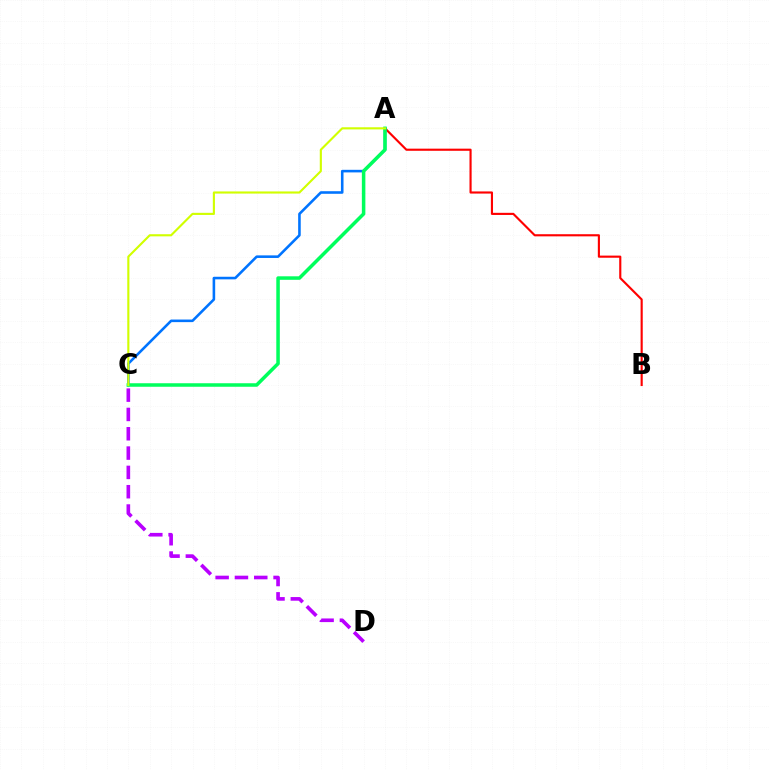{('A', 'B'): [{'color': '#ff0000', 'line_style': 'solid', 'thickness': 1.54}], ('A', 'C'): [{'color': '#0074ff', 'line_style': 'solid', 'thickness': 1.86}, {'color': '#00ff5c', 'line_style': 'solid', 'thickness': 2.53}, {'color': '#d1ff00', 'line_style': 'solid', 'thickness': 1.53}], ('C', 'D'): [{'color': '#b900ff', 'line_style': 'dashed', 'thickness': 2.62}]}